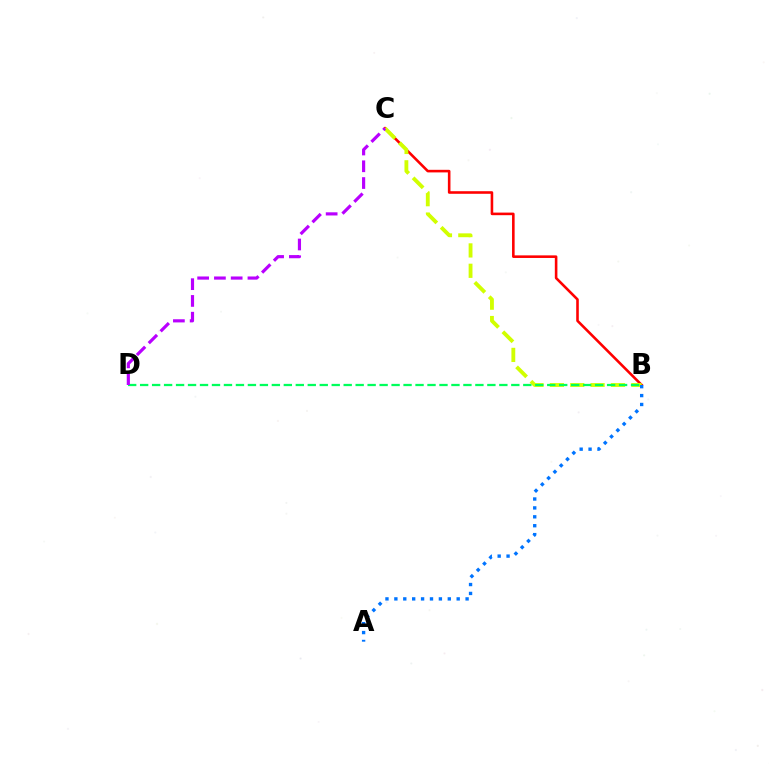{('B', 'C'): [{'color': '#ff0000', 'line_style': 'solid', 'thickness': 1.86}, {'color': '#d1ff00', 'line_style': 'dashed', 'thickness': 2.77}], ('B', 'D'): [{'color': '#00ff5c', 'line_style': 'dashed', 'thickness': 1.63}], ('A', 'B'): [{'color': '#0074ff', 'line_style': 'dotted', 'thickness': 2.42}], ('C', 'D'): [{'color': '#b900ff', 'line_style': 'dashed', 'thickness': 2.28}]}